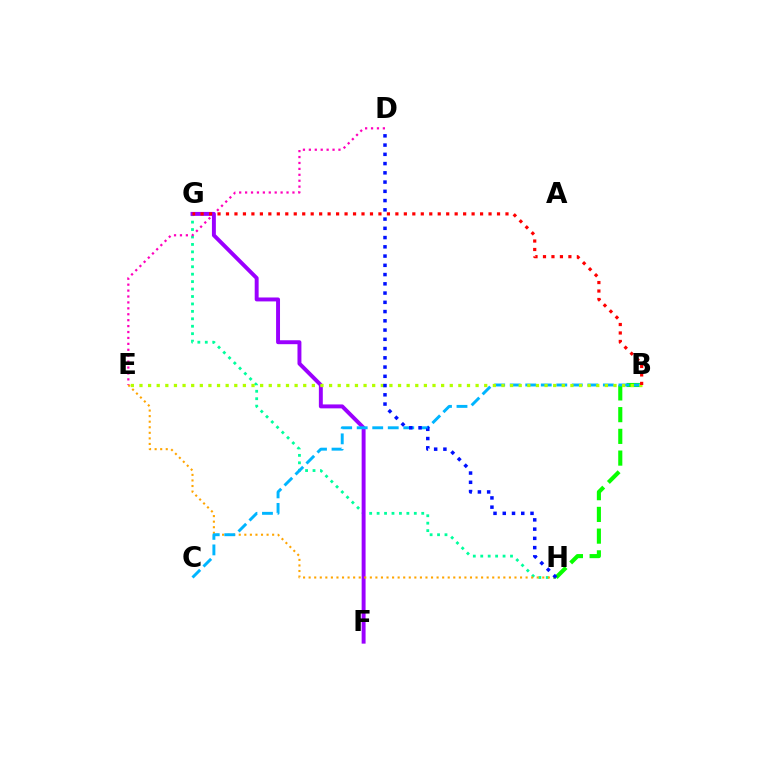{('G', 'H'): [{'color': '#00ff9d', 'line_style': 'dotted', 'thickness': 2.02}], ('D', 'E'): [{'color': '#ff00bd', 'line_style': 'dotted', 'thickness': 1.61}], ('F', 'G'): [{'color': '#9b00ff', 'line_style': 'solid', 'thickness': 2.83}], ('B', 'H'): [{'color': '#08ff00', 'line_style': 'dashed', 'thickness': 2.95}], ('E', 'H'): [{'color': '#ffa500', 'line_style': 'dotted', 'thickness': 1.51}], ('B', 'C'): [{'color': '#00b5ff', 'line_style': 'dashed', 'thickness': 2.11}], ('B', 'E'): [{'color': '#b3ff00', 'line_style': 'dotted', 'thickness': 2.34}], ('B', 'G'): [{'color': '#ff0000', 'line_style': 'dotted', 'thickness': 2.3}], ('D', 'H'): [{'color': '#0010ff', 'line_style': 'dotted', 'thickness': 2.51}]}